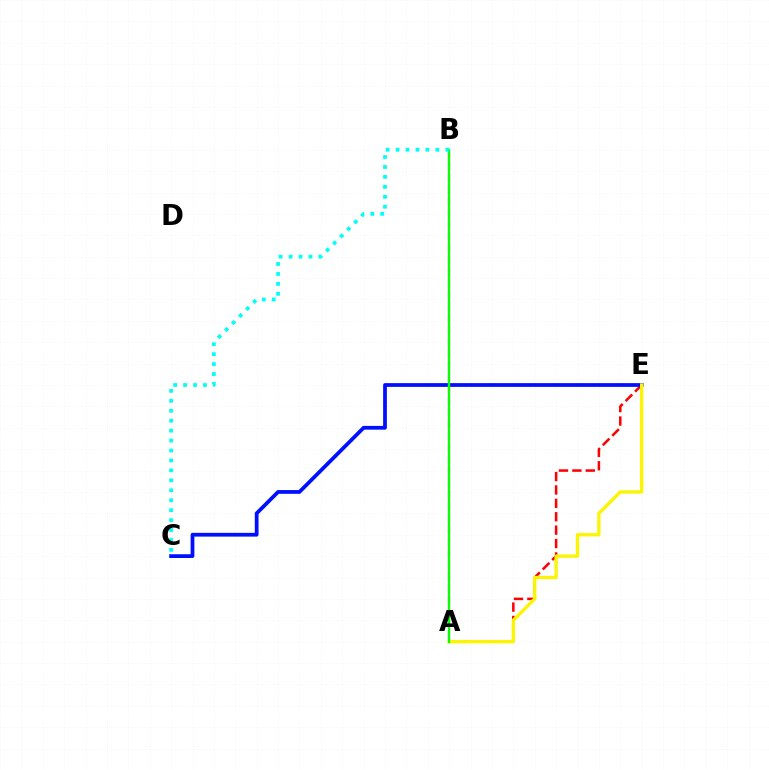{('A', 'E'): [{'color': '#ff0000', 'line_style': 'dashed', 'thickness': 1.82}, {'color': '#fcf500', 'line_style': 'solid', 'thickness': 2.37}], ('C', 'E'): [{'color': '#0010ff', 'line_style': 'solid', 'thickness': 2.71}], ('A', 'B'): [{'color': '#ee00ff', 'line_style': 'dashed', 'thickness': 1.59}, {'color': '#08ff00', 'line_style': 'solid', 'thickness': 1.69}], ('B', 'C'): [{'color': '#00fff6', 'line_style': 'dotted', 'thickness': 2.7}]}